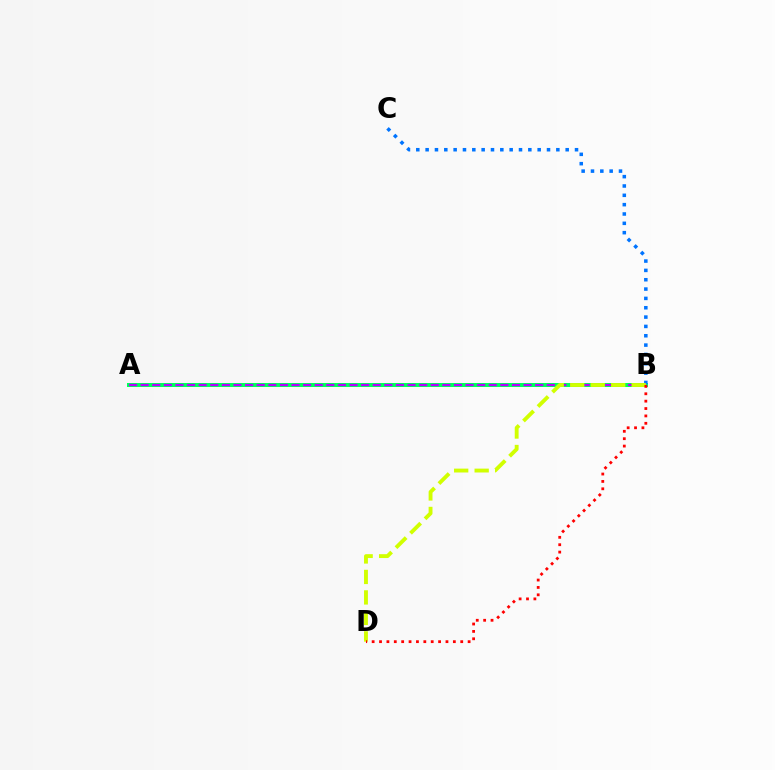{('A', 'B'): [{'color': '#00ff5c', 'line_style': 'solid', 'thickness': 2.87}, {'color': '#b900ff', 'line_style': 'dashed', 'thickness': 1.58}], ('B', 'C'): [{'color': '#0074ff', 'line_style': 'dotted', 'thickness': 2.54}], ('B', 'D'): [{'color': '#d1ff00', 'line_style': 'dashed', 'thickness': 2.78}, {'color': '#ff0000', 'line_style': 'dotted', 'thickness': 2.01}]}